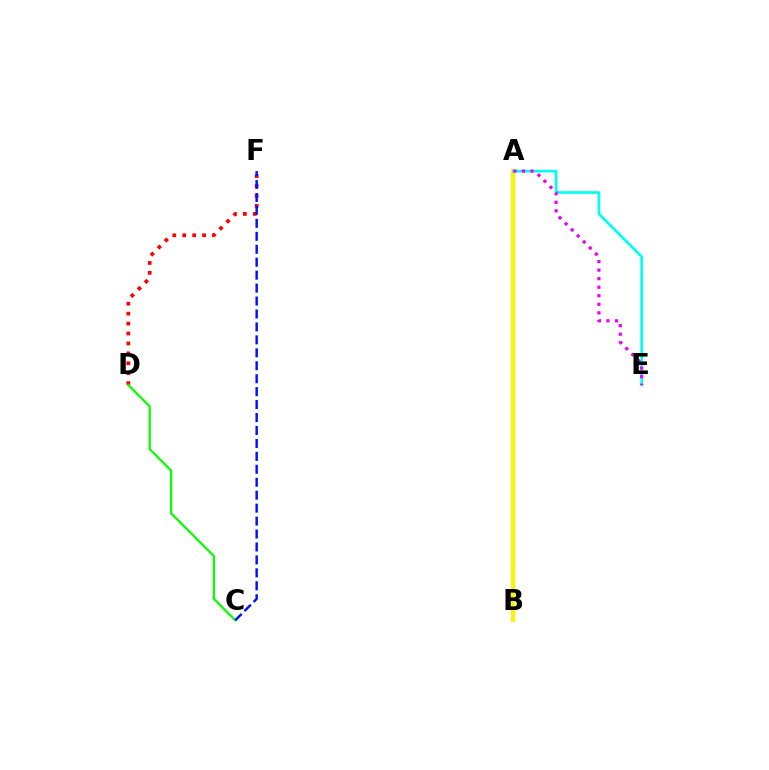{('D', 'F'): [{'color': '#ff0000', 'line_style': 'dotted', 'thickness': 2.7}], ('A', 'B'): [{'color': '#fcf500', 'line_style': 'solid', 'thickness': 2.99}], ('A', 'E'): [{'color': '#00fff6', 'line_style': 'solid', 'thickness': 1.93}, {'color': '#ee00ff', 'line_style': 'dotted', 'thickness': 2.32}], ('C', 'D'): [{'color': '#08ff00', 'line_style': 'solid', 'thickness': 1.63}], ('C', 'F'): [{'color': '#0010ff', 'line_style': 'dashed', 'thickness': 1.76}]}